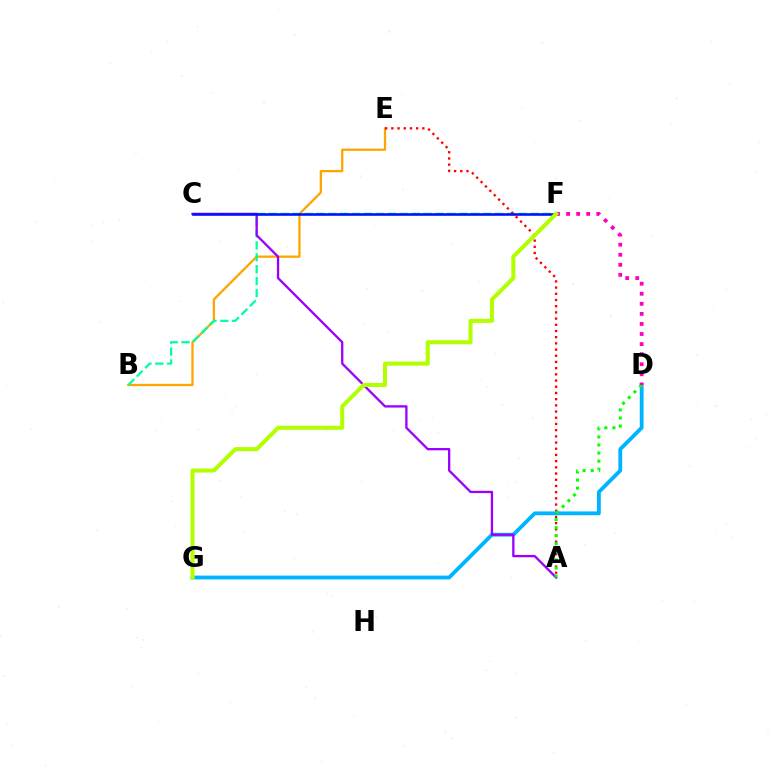{('B', 'E'): [{'color': '#ffa500', 'line_style': 'solid', 'thickness': 1.64}], ('B', 'F'): [{'color': '#00ff9d', 'line_style': 'dashed', 'thickness': 1.62}], ('A', 'E'): [{'color': '#ff0000', 'line_style': 'dotted', 'thickness': 1.68}], ('D', 'G'): [{'color': '#00b5ff', 'line_style': 'solid', 'thickness': 2.75}], ('A', 'C'): [{'color': '#9b00ff', 'line_style': 'solid', 'thickness': 1.66}], ('C', 'F'): [{'color': '#0010ff', 'line_style': 'solid', 'thickness': 1.86}], ('A', 'D'): [{'color': '#08ff00', 'line_style': 'dotted', 'thickness': 2.19}], ('D', 'F'): [{'color': '#ff00bd', 'line_style': 'dotted', 'thickness': 2.73}], ('F', 'G'): [{'color': '#b3ff00', 'line_style': 'solid', 'thickness': 2.91}]}